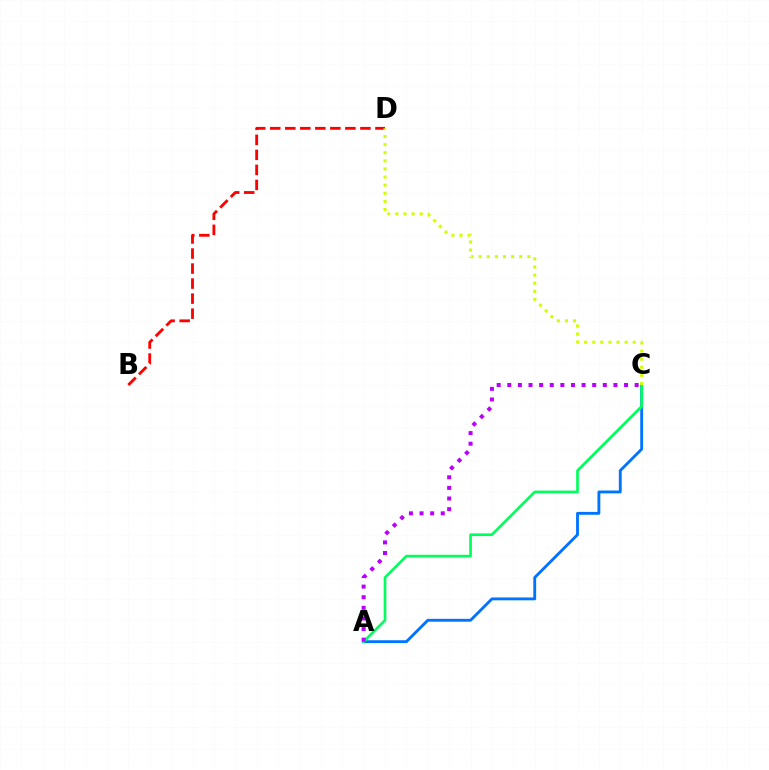{('A', 'C'): [{'color': '#0074ff', 'line_style': 'solid', 'thickness': 2.06}, {'color': '#00ff5c', 'line_style': 'solid', 'thickness': 1.92}, {'color': '#b900ff', 'line_style': 'dotted', 'thickness': 2.88}], ('B', 'D'): [{'color': '#ff0000', 'line_style': 'dashed', 'thickness': 2.04}], ('C', 'D'): [{'color': '#d1ff00', 'line_style': 'dotted', 'thickness': 2.2}]}